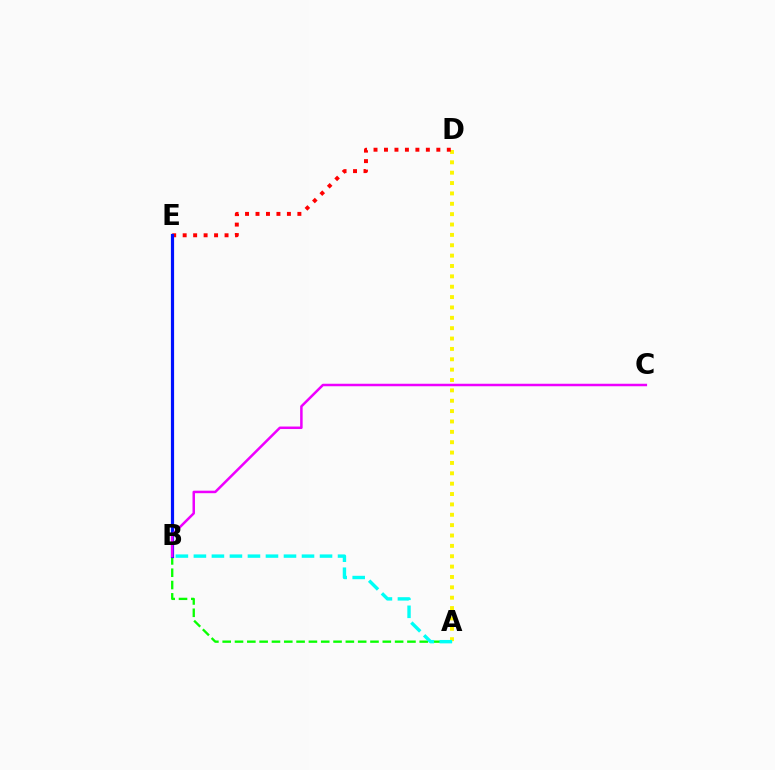{('A', 'D'): [{'color': '#fcf500', 'line_style': 'dotted', 'thickness': 2.82}], ('A', 'B'): [{'color': '#08ff00', 'line_style': 'dashed', 'thickness': 1.67}, {'color': '#00fff6', 'line_style': 'dashed', 'thickness': 2.45}], ('D', 'E'): [{'color': '#ff0000', 'line_style': 'dotted', 'thickness': 2.84}], ('B', 'E'): [{'color': '#0010ff', 'line_style': 'solid', 'thickness': 2.3}], ('B', 'C'): [{'color': '#ee00ff', 'line_style': 'solid', 'thickness': 1.8}]}